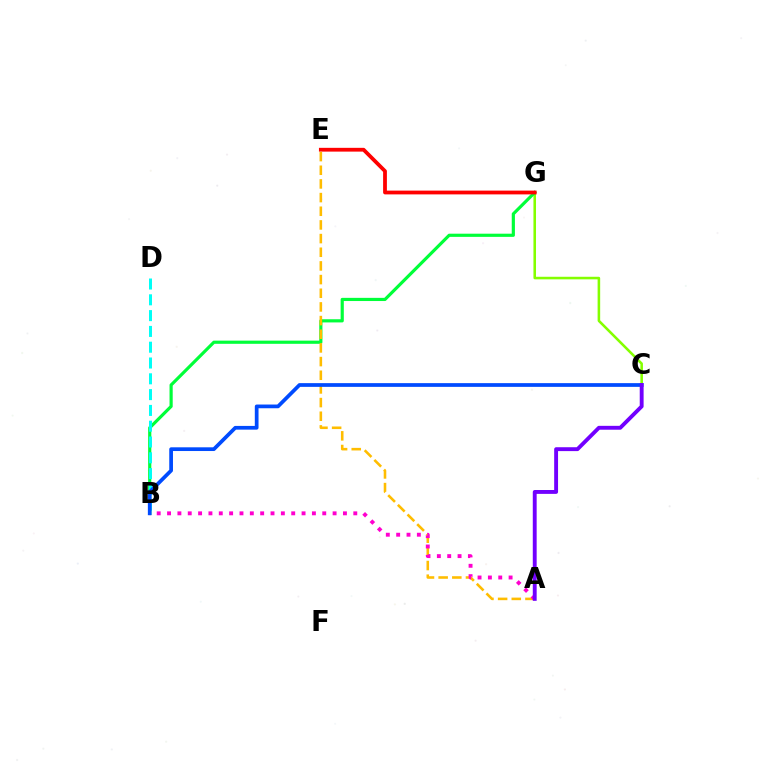{('C', 'G'): [{'color': '#84ff00', 'line_style': 'solid', 'thickness': 1.85}], ('B', 'G'): [{'color': '#00ff39', 'line_style': 'solid', 'thickness': 2.29}], ('E', 'G'): [{'color': '#ff0000', 'line_style': 'solid', 'thickness': 2.72}], ('A', 'E'): [{'color': '#ffbd00', 'line_style': 'dashed', 'thickness': 1.86}], ('B', 'D'): [{'color': '#00fff6', 'line_style': 'dashed', 'thickness': 2.15}], ('A', 'B'): [{'color': '#ff00cf', 'line_style': 'dotted', 'thickness': 2.81}], ('B', 'C'): [{'color': '#004bff', 'line_style': 'solid', 'thickness': 2.68}], ('A', 'C'): [{'color': '#7200ff', 'line_style': 'solid', 'thickness': 2.79}]}